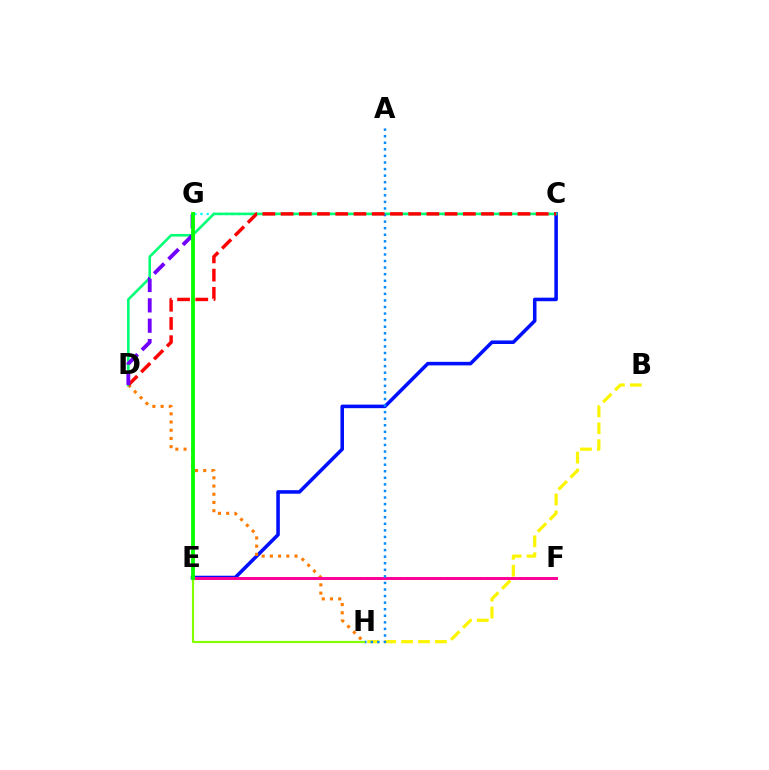{('C', 'E'): [{'color': '#0010ff', 'line_style': 'solid', 'thickness': 2.56}], ('C', 'G'): [{'color': '#00fff6', 'line_style': 'dotted', 'thickness': 1.68}], ('B', 'H'): [{'color': '#fcf500', 'line_style': 'dashed', 'thickness': 2.3}], ('D', 'H'): [{'color': '#ff7c00', 'line_style': 'dotted', 'thickness': 2.23}], ('E', 'F'): [{'color': '#ee00ff', 'line_style': 'dotted', 'thickness': 1.81}, {'color': '#ff0094', 'line_style': 'solid', 'thickness': 2.11}], ('C', 'D'): [{'color': '#00ff74', 'line_style': 'solid', 'thickness': 1.86}, {'color': '#ff0000', 'line_style': 'dashed', 'thickness': 2.48}], ('A', 'H'): [{'color': '#008cff', 'line_style': 'dotted', 'thickness': 1.78}], ('E', 'H'): [{'color': '#84ff00', 'line_style': 'solid', 'thickness': 1.55}], ('D', 'G'): [{'color': '#7200ff', 'line_style': 'dashed', 'thickness': 2.76}], ('E', 'G'): [{'color': '#08ff00', 'line_style': 'solid', 'thickness': 2.76}]}